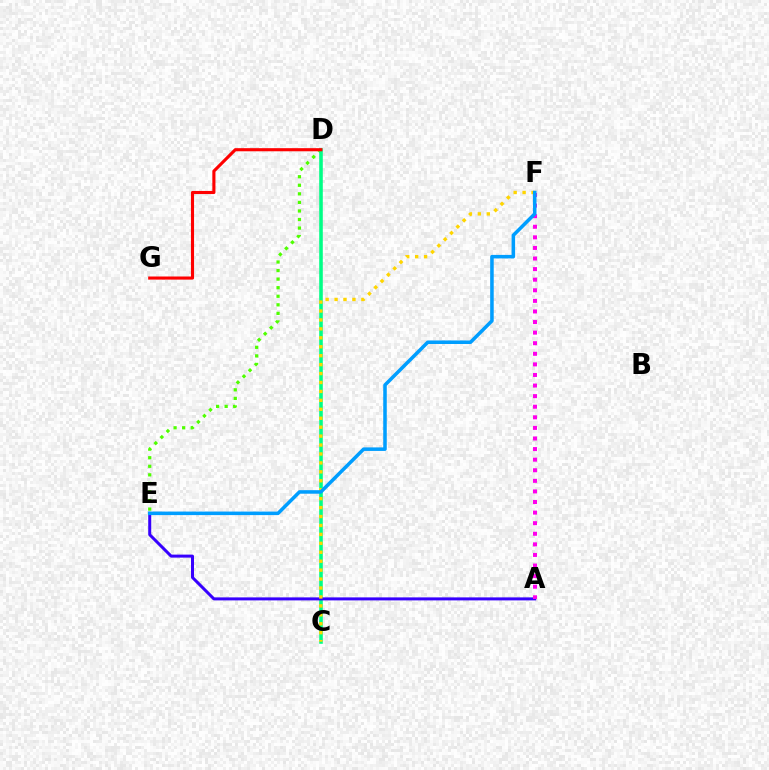{('D', 'E'): [{'color': '#4fff00', 'line_style': 'dotted', 'thickness': 2.33}], ('C', 'D'): [{'color': '#00ff86', 'line_style': 'solid', 'thickness': 2.58}], ('A', 'E'): [{'color': '#3700ff', 'line_style': 'solid', 'thickness': 2.16}], ('D', 'G'): [{'color': '#ff0000', 'line_style': 'solid', 'thickness': 2.24}], ('A', 'F'): [{'color': '#ff00ed', 'line_style': 'dotted', 'thickness': 2.88}], ('C', 'F'): [{'color': '#ffd500', 'line_style': 'dotted', 'thickness': 2.43}], ('E', 'F'): [{'color': '#009eff', 'line_style': 'solid', 'thickness': 2.55}]}